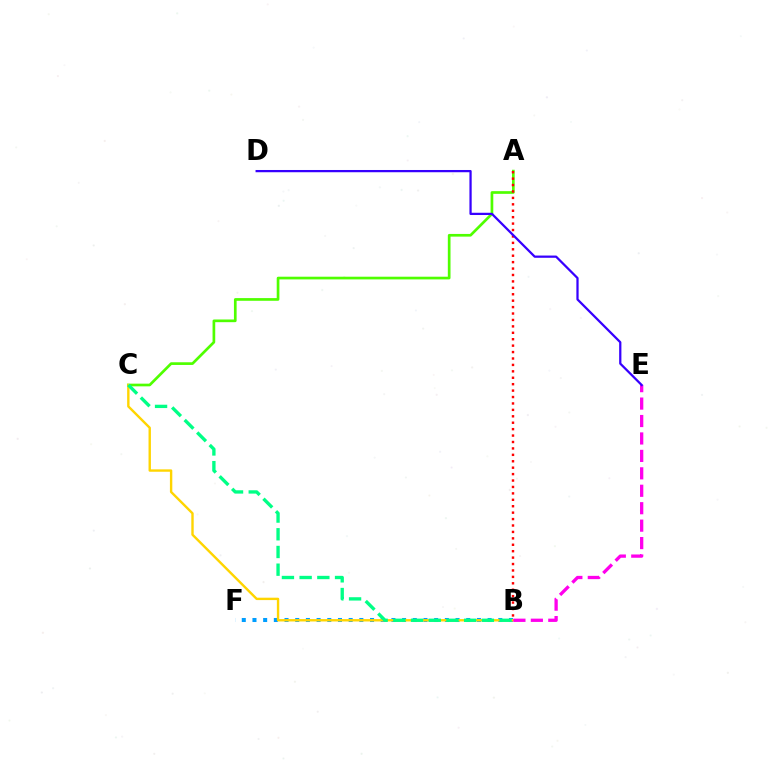{('A', 'C'): [{'color': '#4fff00', 'line_style': 'solid', 'thickness': 1.94}], ('B', 'F'): [{'color': '#009eff', 'line_style': 'dotted', 'thickness': 2.9}], ('B', 'C'): [{'color': '#ffd500', 'line_style': 'solid', 'thickness': 1.72}, {'color': '#00ff86', 'line_style': 'dashed', 'thickness': 2.41}], ('B', 'E'): [{'color': '#ff00ed', 'line_style': 'dashed', 'thickness': 2.37}], ('A', 'B'): [{'color': '#ff0000', 'line_style': 'dotted', 'thickness': 1.75}], ('D', 'E'): [{'color': '#3700ff', 'line_style': 'solid', 'thickness': 1.62}]}